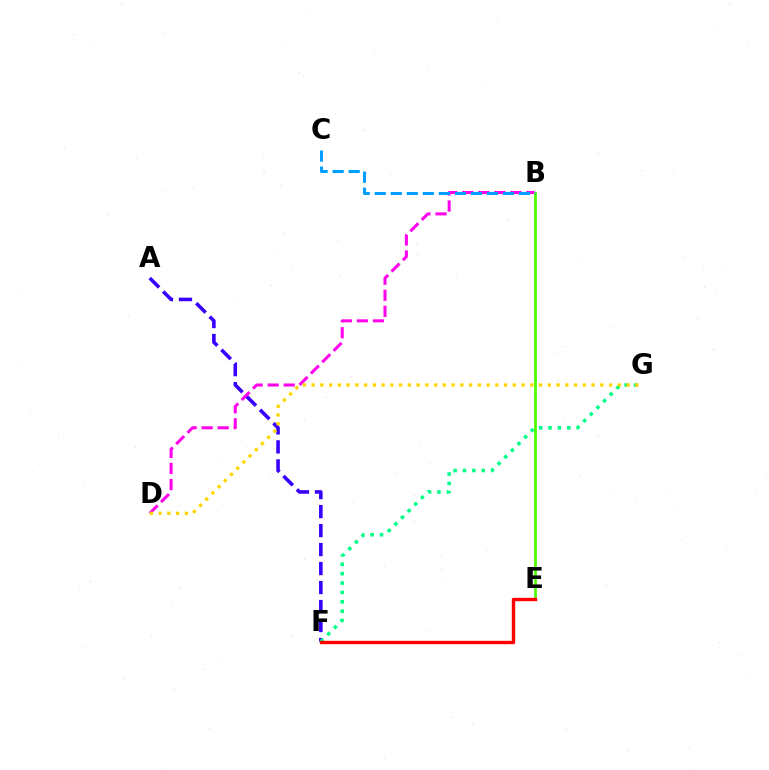{('A', 'F'): [{'color': '#3700ff', 'line_style': 'dashed', 'thickness': 2.58}], ('F', 'G'): [{'color': '#00ff86', 'line_style': 'dotted', 'thickness': 2.55}], ('B', 'D'): [{'color': '#ff00ed', 'line_style': 'dashed', 'thickness': 2.18}], ('B', 'E'): [{'color': '#4fff00', 'line_style': 'solid', 'thickness': 1.99}], ('E', 'F'): [{'color': '#ff0000', 'line_style': 'solid', 'thickness': 2.44}], ('B', 'C'): [{'color': '#009eff', 'line_style': 'dashed', 'thickness': 2.18}], ('D', 'G'): [{'color': '#ffd500', 'line_style': 'dotted', 'thickness': 2.38}]}